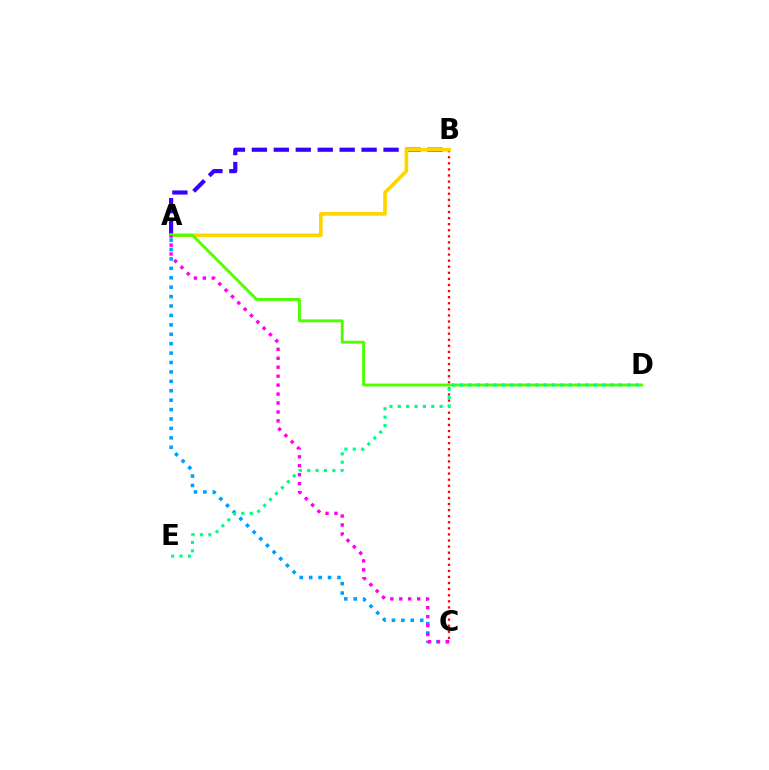{('B', 'C'): [{'color': '#ff0000', 'line_style': 'dotted', 'thickness': 1.65}], ('A', 'C'): [{'color': '#009eff', 'line_style': 'dotted', 'thickness': 2.56}, {'color': '#ff00ed', 'line_style': 'dotted', 'thickness': 2.43}], ('A', 'B'): [{'color': '#3700ff', 'line_style': 'dashed', 'thickness': 2.98}, {'color': '#ffd500', 'line_style': 'solid', 'thickness': 2.64}], ('A', 'D'): [{'color': '#4fff00', 'line_style': 'solid', 'thickness': 2.08}], ('D', 'E'): [{'color': '#00ff86', 'line_style': 'dotted', 'thickness': 2.27}]}